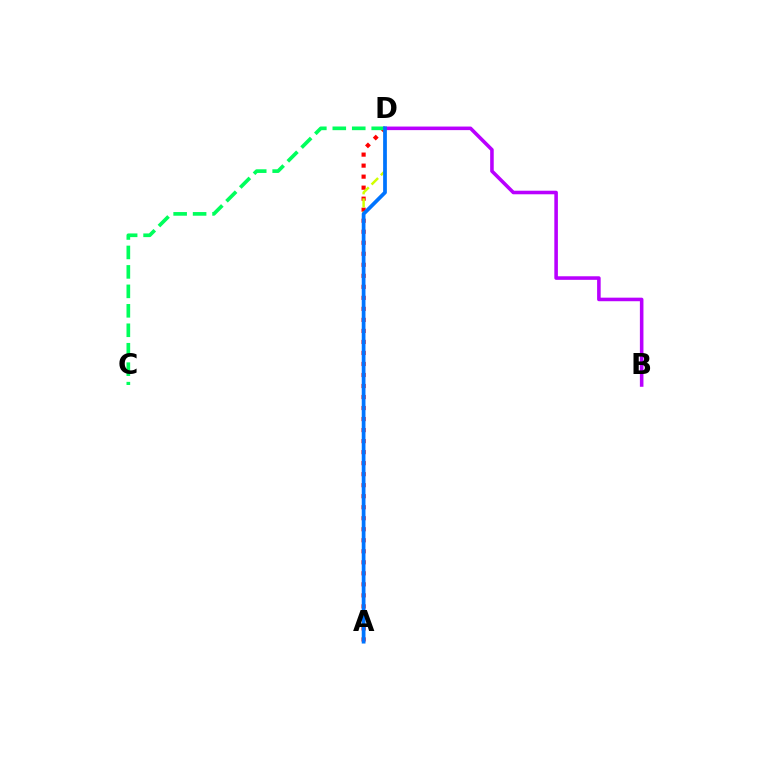{('A', 'D'): [{'color': '#ff0000', 'line_style': 'dotted', 'thickness': 2.99}, {'color': '#d1ff00', 'line_style': 'dashed', 'thickness': 1.79}, {'color': '#0074ff', 'line_style': 'solid', 'thickness': 2.69}], ('C', 'D'): [{'color': '#00ff5c', 'line_style': 'dashed', 'thickness': 2.64}], ('B', 'D'): [{'color': '#b900ff', 'line_style': 'solid', 'thickness': 2.57}]}